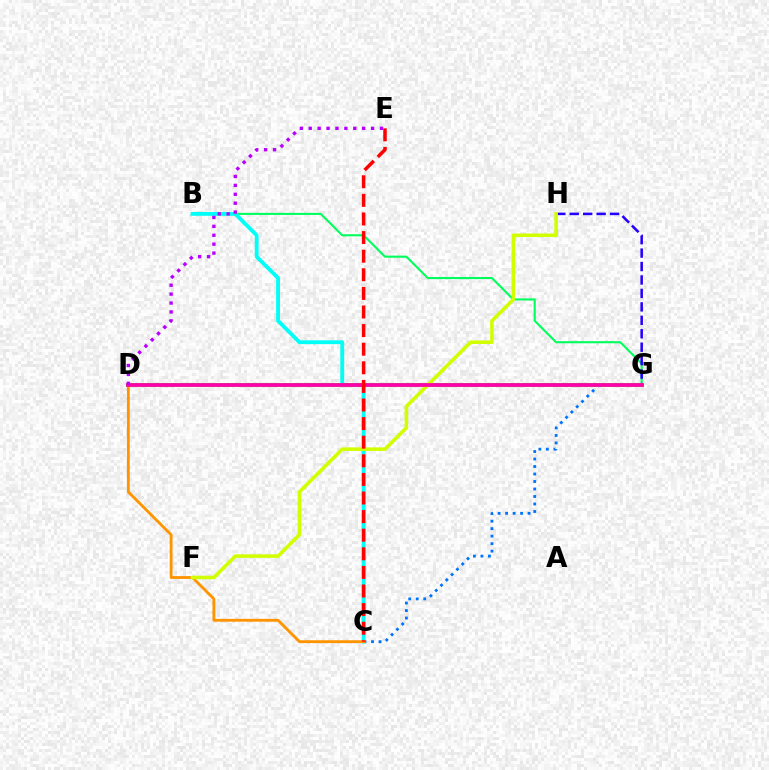{('C', 'G'): [{'color': '#0074ff', 'line_style': 'dotted', 'thickness': 2.04}], ('B', 'G'): [{'color': '#00ff5c', 'line_style': 'solid', 'thickness': 1.51}], ('G', 'H'): [{'color': '#2500ff', 'line_style': 'dashed', 'thickness': 1.83}], ('B', 'C'): [{'color': '#00fff6', 'line_style': 'solid', 'thickness': 2.77}], ('D', 'G'): [{'color': '#3dff00', 'line_style': 'solid', 'thickness': 2.8}, {'color': '#ff00ac', 'line_style': 'solid', 'thickness': 2.69}], ('C', 'D'): [{'color': '#ff9400', 'line_style': 'solid', 'thickness': 2.04}], ('F', 'H'): [{'color': '#d1ff00', 'line_style': 'solid', 'thickness': 2.57}], ('C', 'E'): [{'color': '#ff0000', 'line_style': 'dashed', 'thickness': 2.53}], ('D', 'E'): [{'color': '#b900ff', 'line_style': 'dotted', 'thickness': 2.42}]}